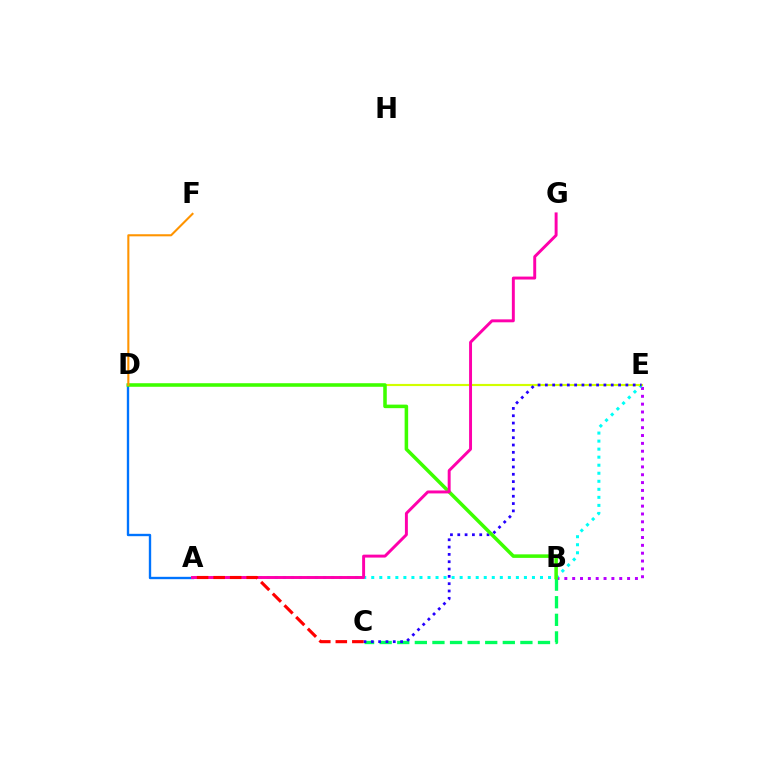{('A', 'D'): [{'color': '#0074ff', 'line_style': 'solid', 'thickness': 1.7}], ('B', 'E'): [{'color': '#b900ff', 'line_style': 'dotted', 'thickness': 2.13}], ('B', 'C'): [{'color': '#00ff5c', 'line_style': 'dashed', 'thickness': 2.39}], ('A', 'E'): [{'color': '#00fff6', 'line_style': 'dotted', 'thickness': 2.18}], ('D', 'E'): [{'color': '#d1ff00', 'line_style': 'solid', 'thickness': 1.55}], ('C', 'E'): [{'color': '#2500ff', 'line_style': 'dotted', 'thickness': 1.99}], ('B', 'D'): [{'color': '#3dff00', 'line_style': 'solid', 'thickness': 2.55}], ('A', 'G'): [{'color': '#ff00ac', 'line_style': 'solid', 'thickness': 2.12}], ('D', 'F'): [{'color': '#ff9400', 'line_style': 'solid', 'thickness': 1.51}], ('A', 'C'): [{'color': '#ff0000', 'line_style': 'dashed', 'thickness': 2.25}]}